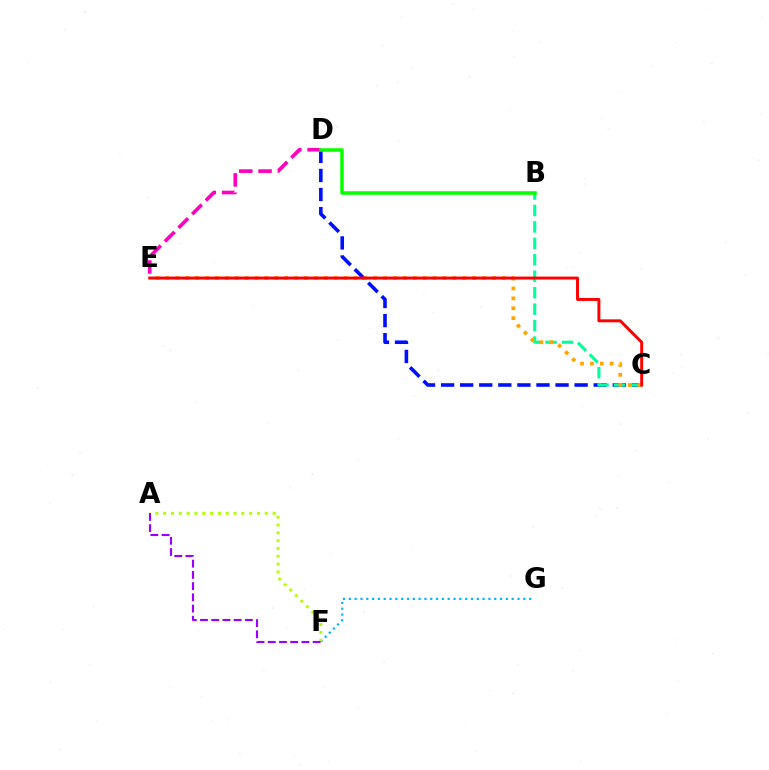{('C', 'D'): [{'color': '#0010ff', 'line_style': 'dashed', 'thickness': 2.59}], ('F', 'G'): [{'color': '#00b5ff', 'line_style': 'dotted', 'thickness': 1.58}], ('D', 'E'): [{'color': '#ff00bd', 'line_style': 'dashed', 'thickness': 2.62}], ('A', 'F'): [{'color': '#b3ff00', 'line_style': 'dotted', 'thickness': 2.12}, {'color': '#9b00ff', 'line_style': 'dashed', 'thickness': 1.52}], ('B', 'C'): [{'color': '#00ff9d', 'line_style': 'dashed', 'thickness': 2.23}], ('B', 'D'): [{'color': '#08ff00', 'line_style': 'solid', 'thickness': 2.54}], ('C', 'E'): [{'color': '#ffa500', 'line_style': 'dotted', 'thickness': 2.69}, {'color': '#ff0000', 'line_style': 'solid', 'thickness': 2.13}]}